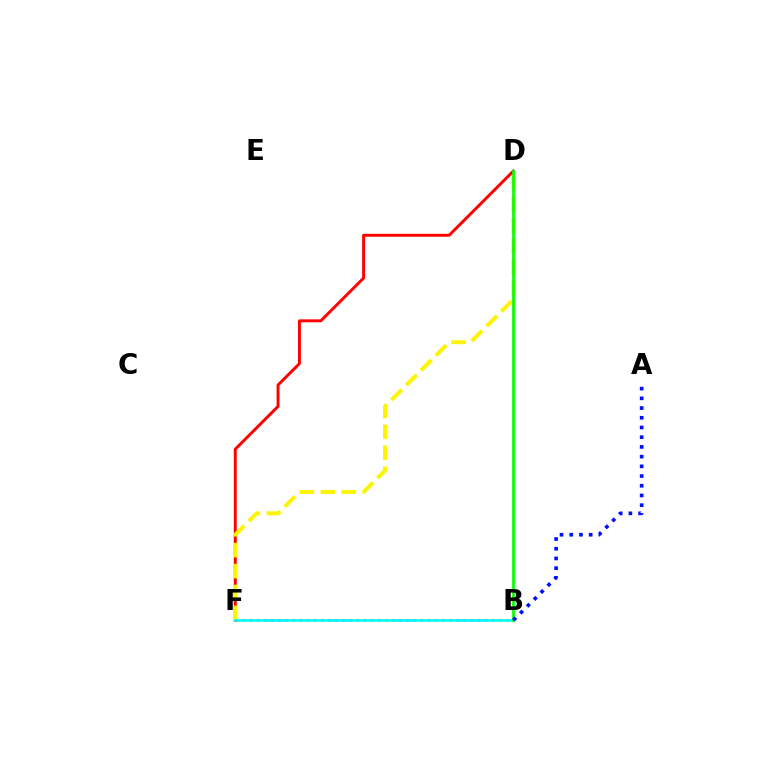{('D', 'F'): [{'color': '#ff0000', 'line_style': 'solid', 'thickness': 2.11}, {'color': '#fcf500', 'line_style': 'dashed', 'thickness': 2.85}], ('B', 'F'): [{'color': '#ee00ff', 'line_style': 'dotted', 'thickness': 1.94}, {'color': '#00fff6', 'line_style': 'solid', 'thickness': 1.9}], ('B', 'D'): [{'color': '#08ff00', 'line_style': 'solid', 'thickness': 1.96}], ('A', 'B'): [{'color': '#0010ff', 'line_style': 'dotted', 'thickness': 2.64}]}